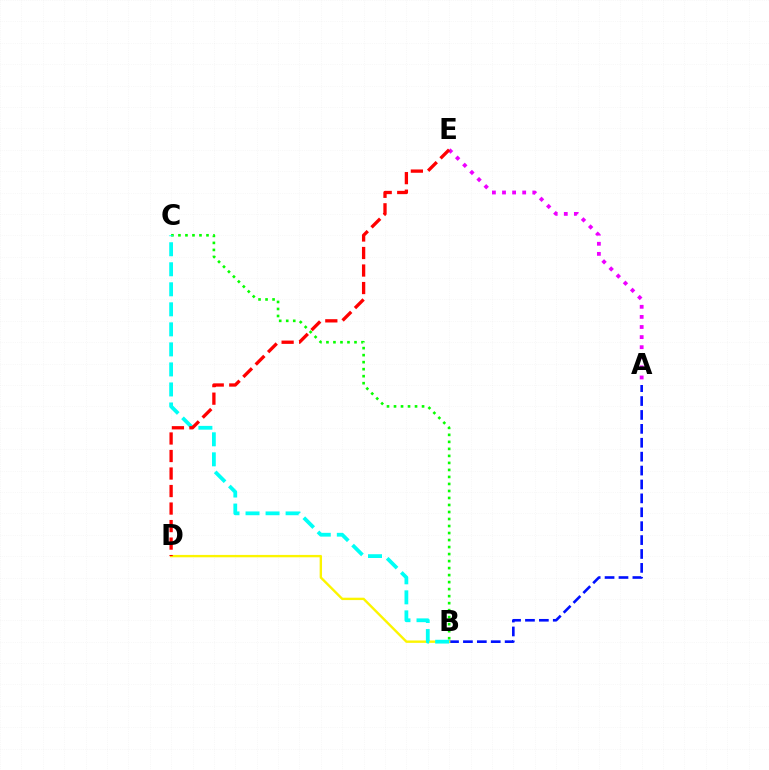{('A', 'E'): [{'color': '#ee00ff', 'line_style': 'dotted', 'thickness': 2.74}], ('A', 'B'): [{'color': '#0010ff', 'line_style': 'dashed', 'thickness': 1.89}], ('B', 'C'): [{'color': '#08ff00', 'line_style': 'dotted', 'thickness': 1.91}, {'color': '#00fff6', 'line_style': 'dashed', 'thickness': 2.72}], ('B', 'D'): [{'color': '#fcf500', 'line_style': 'solid', 'thickness': 1.71}], ('D', 'E'): [{'color': '#ff0000', 'line_style': 'dashed', 'thickness': 2.38}]}